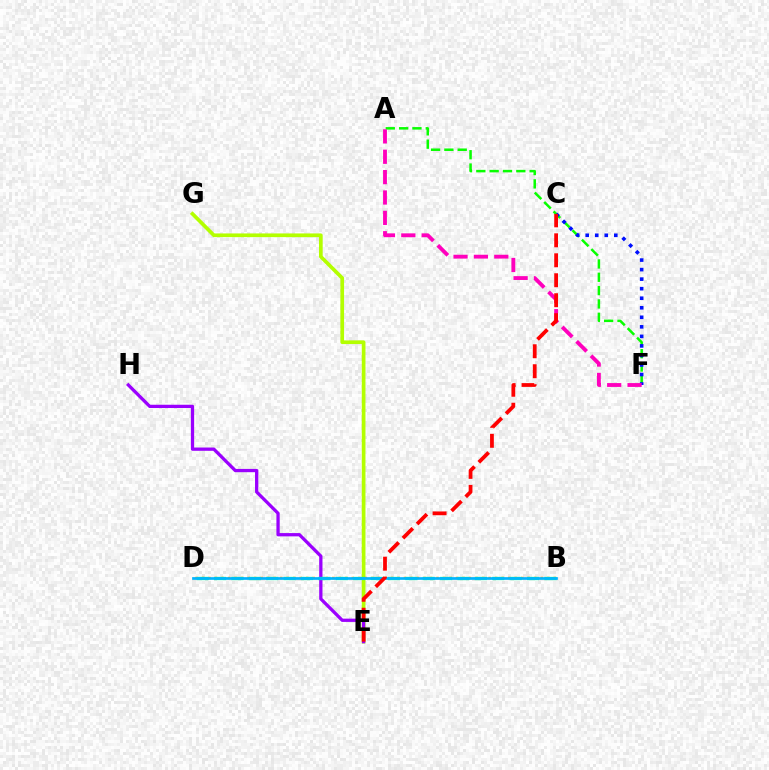{('A', 'F'): [{'color': '#08ff00', 'line_style': 'dashed', 'thickness': 1.81}, {'color': '#ff00bd', 'line_style': 'dashed', 'thickness': 2.77}], ('E', 'G'): [{'color': '#b3ff00', 'line_style': 'solid', 'thickness': 2.66}], ('C', 'F'): [{'color': '#0010ff', 'line_style': 'dotted', 'thickness': 2.59}], ('B', 'D'): [{'color': '#ffa500', 'line_style': 'dotted', 'thickness': 1.77}, {'color': '#00ff9d', 'line_style': 'dashed', 'thickness': 2.36}, {'color': '#00b5ff', 'line_style': 'solid', 'thickness': 1.93}], ('E', 'H'): [{'color': '#9b00ff', 'line_style': 'solid', 'thickness': 2.36}], ('C', 'E'): [{'color': '#ff0000', 'line_style': 'dashed', 'thickness': 2.71}]}